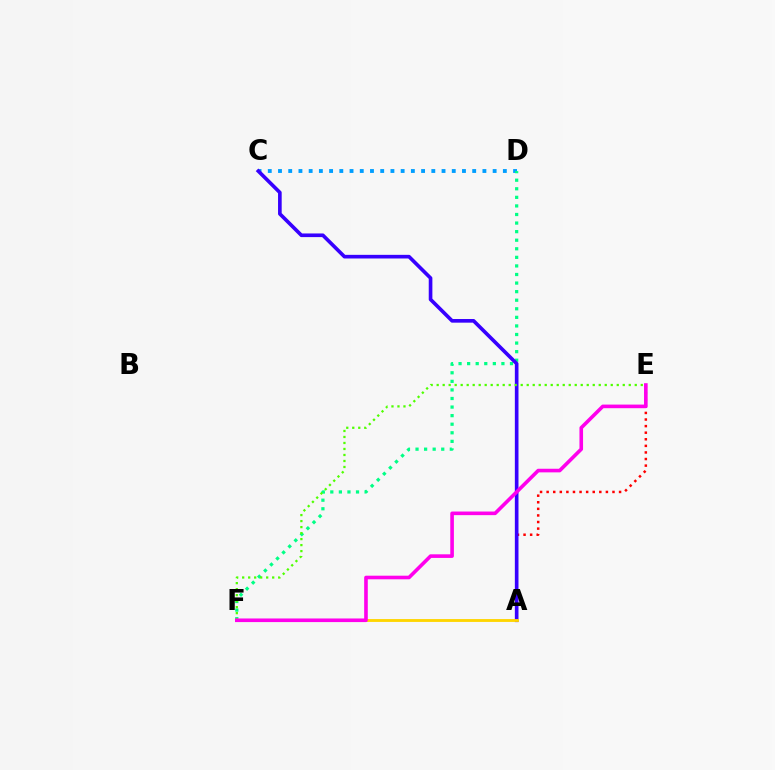{('A', 'E'): [{'color': '#ff0000', 'line_style': 'dotted', 'thickness': 1.79}], ('C', 'D'): [{'color': '#009eff', 'line_style': 'dotted', 'thickness': 2.78}], ('D', 'F'): [{'color': '#00ff86', 'line_style': 'dotted', 'thickness': 2.33}], ('A', 'C'): [{'color': '#3700ff', 'line_style': 'solid', 'thickness': 2.62}], ('A', 'F'): [{'color': '#ffd500', 'line_style': 'solid', 'thickness': 2.06}], ('E', 'F'): [{'color': '#4fff00', 'line_style': 'dotted', 'thickness': 1.63}, {'color': '#ff00ed', 'line_style': 'solid', 'thickness': 2.6}]}